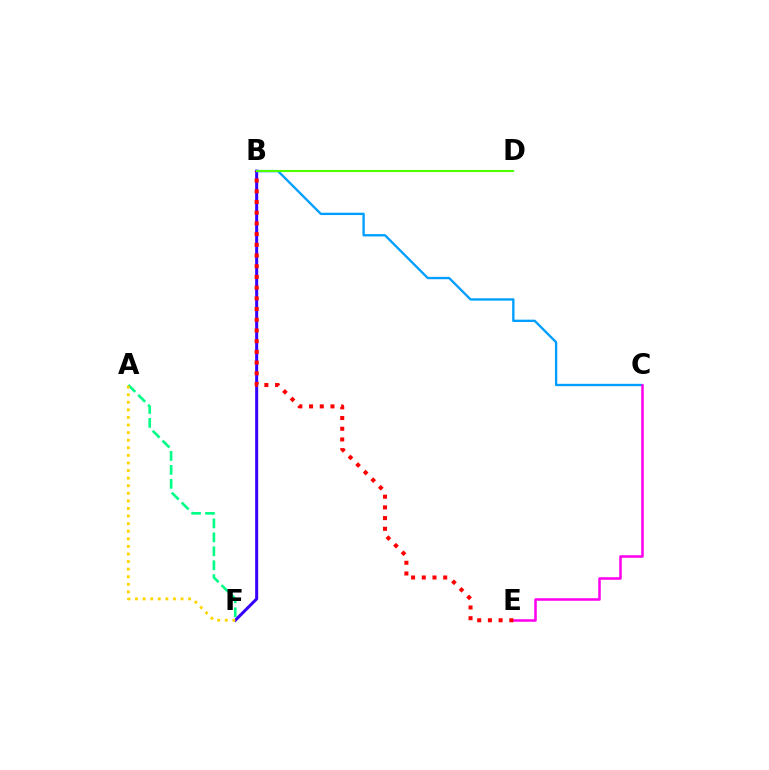{('B', 'F'): [{'color': '#3700ff', 'line_style': 'solid', 'thickness': 2.18}], ('B', 'C'): [{'color': '#009eff', 'line_style': 'solid', 'thickness': 1.69}], ('C', 'E'): [{'color': '#ff00ed', 'line_style': 'solid', 'thickness': 1.83}], ('A', 'F'): [{'color': '#00ff86', 'line_style': 'dashed', 'thickness': 1.9}, {'color': '#ffd500', 'line_style': 'dotted', 'thickness': 2.06}], ('B', 'E'): [{'color': '#ff0000', 'line_style': 'dotted', 'thickness': 2.91}], ('B', 'D'): [{'color': '#4fff00', 'line_style': 'solid', 'thickness': 1.5}]}